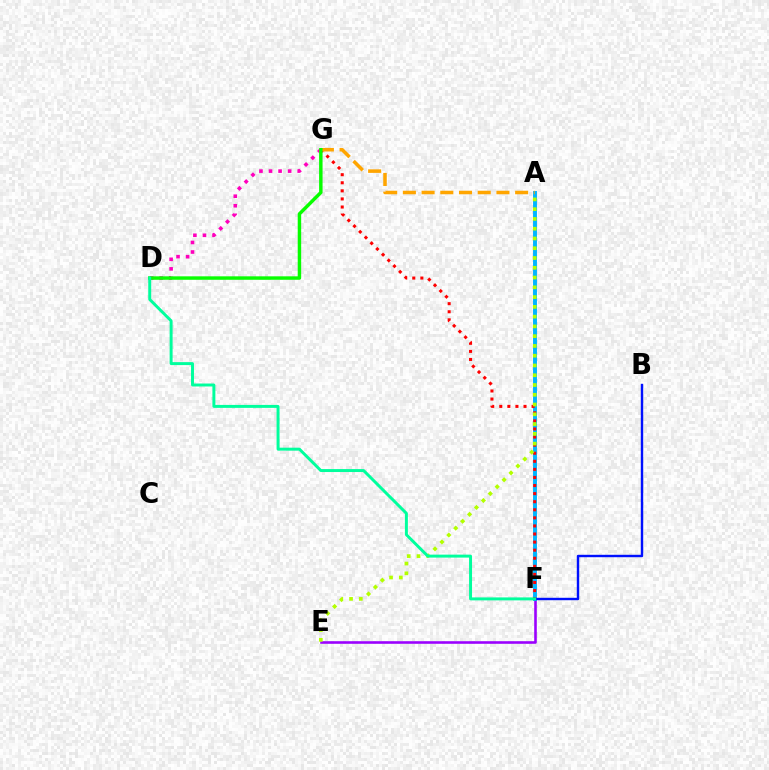{('E', 'F'): [{'color': '#9b00ff', 'line_style': 'solid', 'thickness': 1.87}], ('A', 'F'): [{'color': '#00b5ff', 'line_style': 'solid', 'thickness': 2.82}], ('F', 'G'): [{'color': '#ff0000', 'line_style': 'dotted', 'thickness': 2.19}], ('A', 'G'): [{'color': '#ffa500', 'line_style': 'dashed', 'thickness': 2.54}], ('B', 'F'): [{'color': '#0010ff', 'line_style': 'solid', 'thickness': 1.74}], ('D', 'G'): [{'color': '#ff00bd', 'line_style': 'dotted', 'thickness': 2.6}, {'color': '#08ff00', 'line_style': 'solid', 'thickness': 2.49}], ('A', 'E'): [{'color': '#b3ff00', 'line_style': 'dotted', 'thickness': 2.65}], ('D', 'F'): [{'color': '#00ff9d', 'line_style': 'solid', 'thickness': 2.13}]}